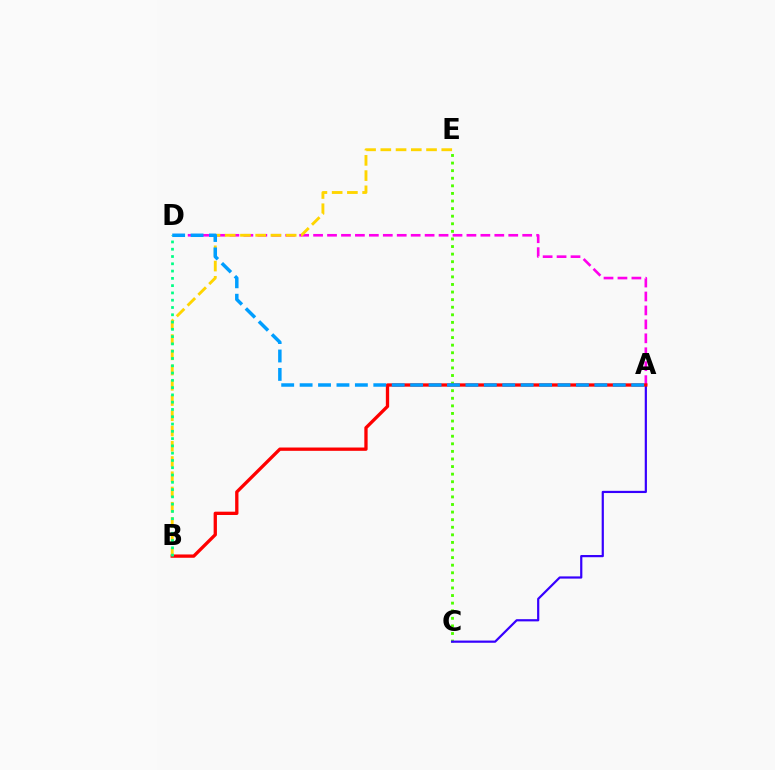{('C', 'E'): [{'color': '#4fff00', 'line_style': 'dotted', 'thickness': 2.06}], ('A', 'D'): [{'color': '#ff00ed', 'line_style': 'dashed', 'thickness': 1.89}, {'color': '#009eff', 'line_style': 'dashed', 'thickness': 2.5}], ('A', 'C'): [{'color': '#3700ff', 'line_style': 'solid', 'thickness': 1.59}], ('A', 'B'): [{'color': '#ff0000', 'line_style': 'solid', 'thickness': 2.38}], ('B', 'E'): [{'color': '#ffd500', 'line_style': 'dashed', 'thickness': 2.07}], ('B', 'D'): [{'color': '#00ff86', 'line_style': 'dotted', 'thickness': 1.98}]}